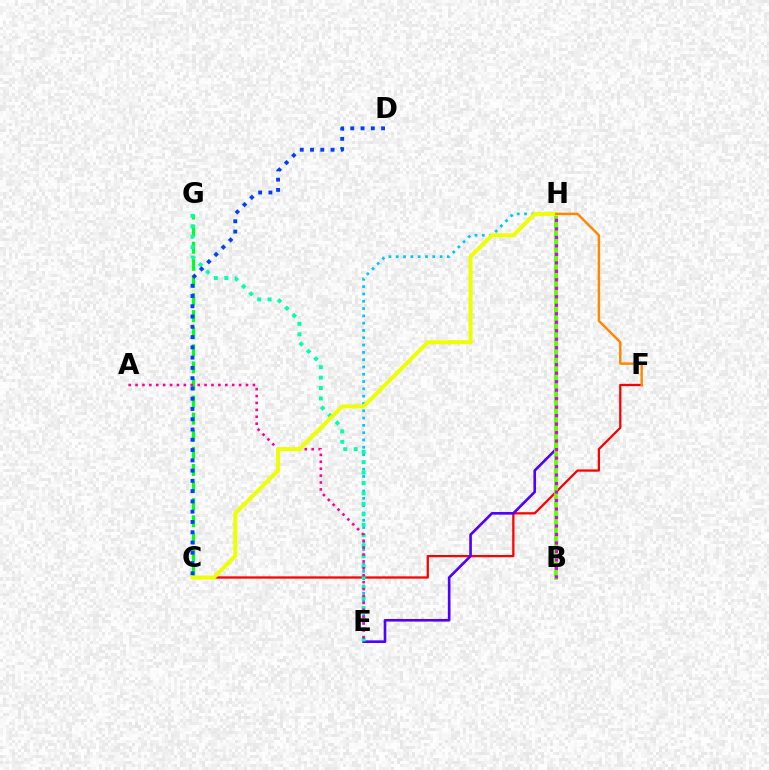{('C', 'F'): [{'color': '#ff0000', 'line_style': 'solid', 'thickness': 1.63}], ('C', 'G'): [{'color': '#00ff27', 'line_style': 'dashed', 'thickness': 2.32}], ('E', 'H'): [{'color': '#00c7ff', 'line_style': 'dotted', 'thickness': 1.98}, {'color': '#4f00ff', 'line_style': 'solid', 'thickness': 1.9}], ('E', 'G'): [{'color': '#00ffaf', 'line_style': 'dotted', 'thickness': 2.83}], ('B', 'H'): [{'color': '#66ff00', 'line_style': 'solid', 'thickness': 2.73}, {'color': '#d600ff', 'line_style': 'dotted', 'thickness': 2.31}], ('A', 'E'): [{'color': '#ff00a0', 'line_style': 'dotted', 'thickness': 1.88}], ('C', 'D'): [{'color': '#003fff', 'line_style': 'dotted', 'thickness': 2.79}], ('C', 'H'): [{'color': '#eeff00', 'line_style': 'solid', 'thickness': 2.85}], ('F', 'H'): [{'color': '#ff8800', 'line_style': 'solid', 'thickness': 1.77}]}